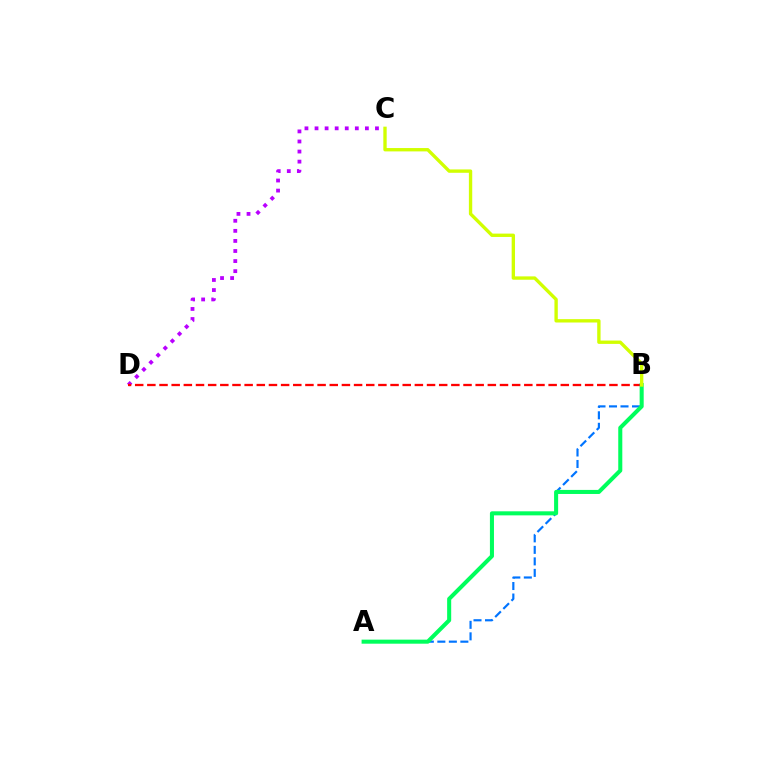{('C', 'D'): [{'color': '#b900ff', 'line_style': 'dotted', 'thickness': 2.74}], ('A', 'B'): [{'color': '#0074ff', 'line_style': 'dashed', 'thickness': 1.56}, {'color': '#00ff5c', 'line_style': 'solid', 'thickness': 2.92}], ('B', 'D'): [{'color': '#ff0000', 'line_style': 'dashed', 'thickness': 1.65}], ('B', 'C'): [{'color': '#d1ff00', 'line_style': 'solid', 'thickness': 2.41}]}